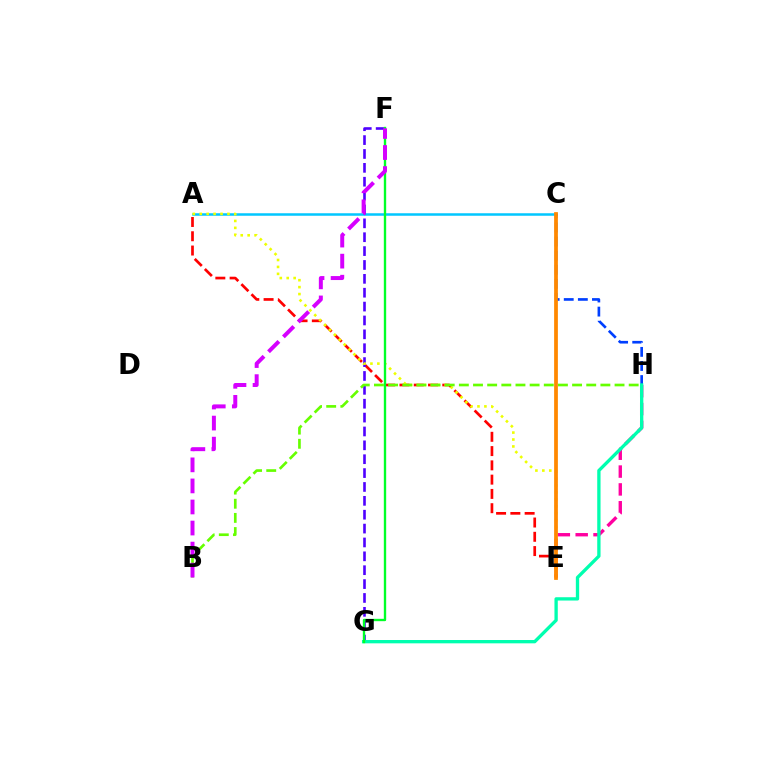{('A', 'C'): [{'color': '#00c7ff', 'line_style': 'solid', 'thickness': 1.8}], ('E', 'H'): [{'color': '#ff00a0', 'line_style': 'dashed', 'thickness': 2.42}], ('C', 'H'): [{'color': '#003fff', 'line_style': 'dashed', 'thickness': 1.92}], ('A', 'E'): [{'color': '#ff0000', 'line_style': 'dashed', 'thickness': 1.94}, {'color': '#eeff00', 'line_style': 'dotted', 'thickness': 1.88}], ('F', 'G'): [{'color': '#4f00ff', 'line_style': 'dashed', 'thickness': 1.88}, {'color': '#00ff27', 'line_style': 'solid', 'thickness': 1.7}], ('G', 'H'): [{'color': '#00ffaf', 'line_style': 'solid', 'thickness': 2.39}], ('B', 'H'): [{'color': '#66ff00', 'line_style': 'dashed', 'thickness': 1.92}], ('C', 'E'): [{'color': '#ff8800', 'line_style': 'solid', 'thickness': 2.7}], ('B', 'F'): [{'color': '#d600ff', 'line_style': 'dashed', 'thickness': 2.86}]}